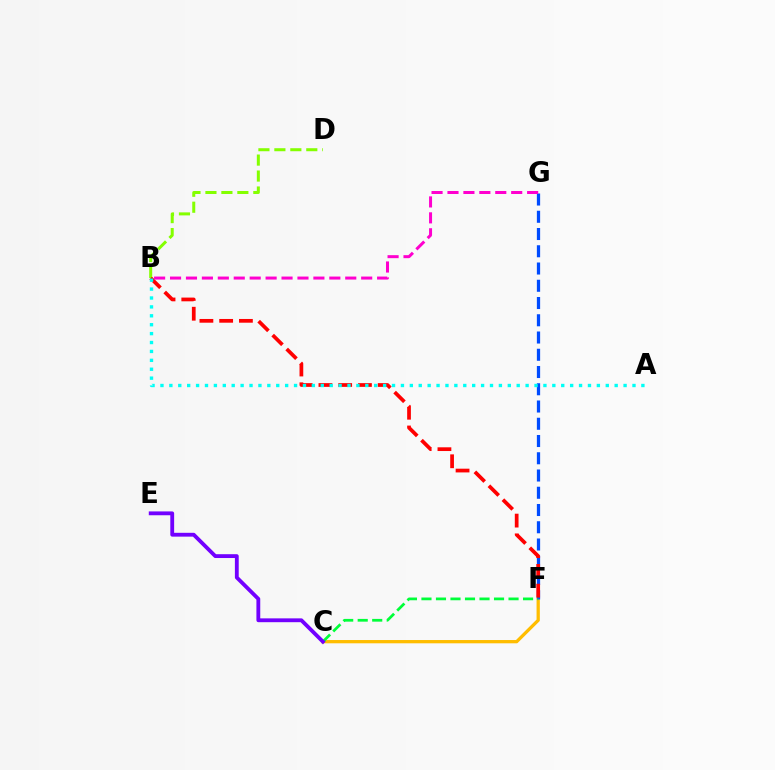{('C', 'F'): [{'color': '#ffbd00', 'line_style': 'solid', 'thickness': 2.35}, {'color': '#00ff39', 'line_style': 'dashed', 'thickness': 1.97}], ('F', 'G'): [{'color': '#004bff', 'line_style': 'dashed', 'thickness': 2.34}], ('B', 'D'): [{'color': '#84ff00', 'line_style': 'dashed', 'thickness': 2.17}], ('B', 'F'): [{'color': '#ff0000', 'line_style': 'dashed', 'thickness': 2.68}], ('B', 'G'): [{'color': '#ff00cf', 'line_style': 'dashed', 'thickness': 2.16}], ('C', 'E'): [{'color': '#7200ff', 'line_style': 'solid', 'thickness': 2.76}], ('A', 'B'): [{'color': '#00fff6', 'line_style': 'dotted', 'thickness': 2.42}]}